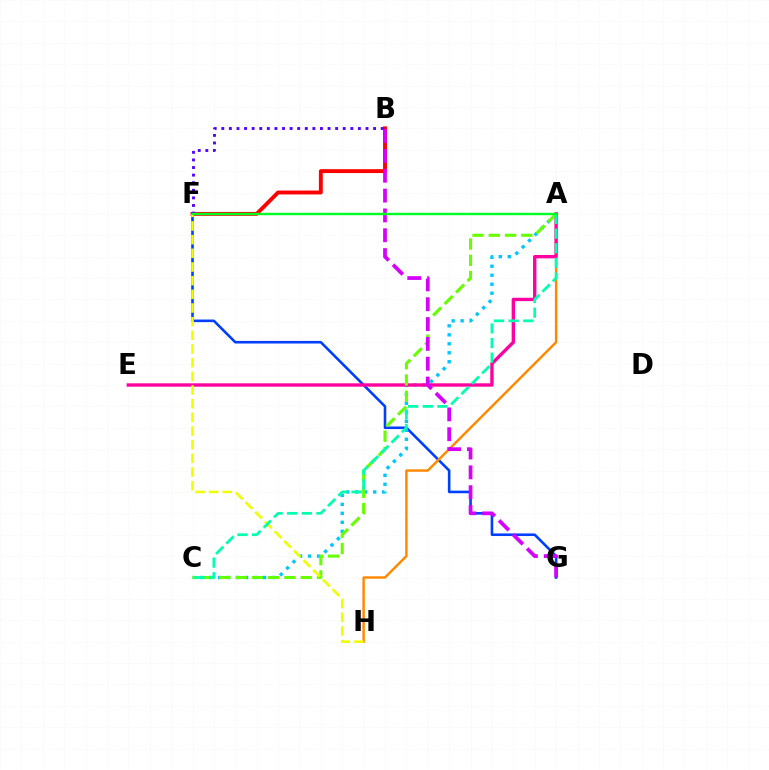{('F', 'G'): [{'color': '#003fff', 'line_style': 'solid', 'thickness': 1.87}], ('A', 'C'): [{'color': '#00c7ff', 'line_style': 'dotted', 'thickness': 2.44}, {'color': '#66ff00', 'line_style': 'dashed', 'thickness': 2.21}, {'color': '#00ffaf', 'line_style': 'dashed', 'thickness': 1.99}], ('A', 'H'): [{'color': '#ff8800', 'line_style': 'solid', 'thickness': 1.75}], ('B', 'F'): [{'color': '#ff0000', 'line_style': 'solid', 'thickness': 2.8}, {'color': '#4f00ff', 'line_style': 'dotted', 'thickness': 2.06}], ('A', 'E'): [{'color': '#ff00a0', 'line_style': 'solid', 'thickness': 2.43}], ('F', 'H'): [{'color': '#eeff00', 'line_style': 'dashed', 'thickness': 1.86}], ('B', 'G'): [{'color': '#d600ff', 'line_style': 'dashed', 'thickness': 2.7}], ('A', 'F'): [{'color': '#00ff27', 'line_style': 'solid', 'thickness': 1.75}]}